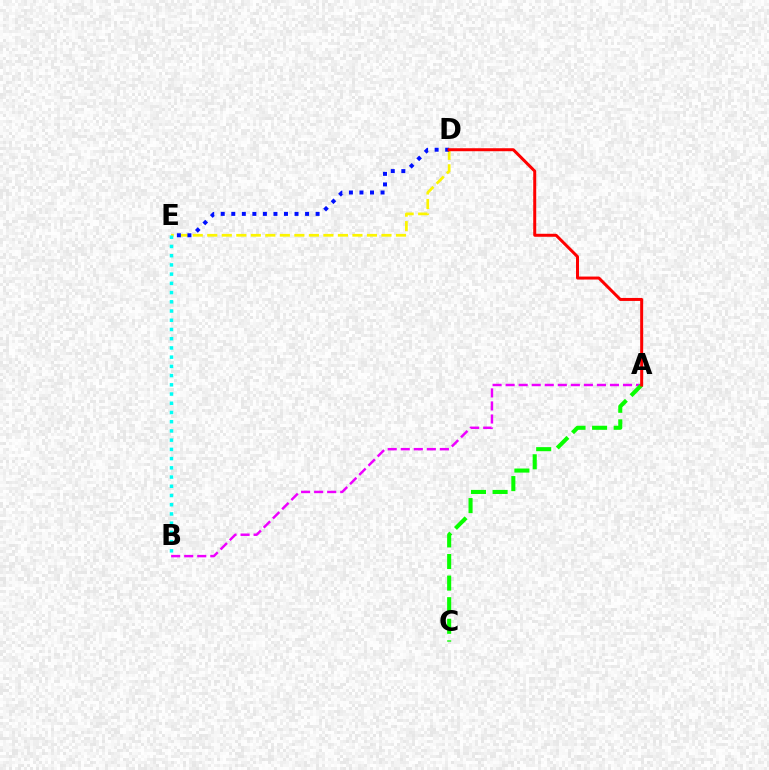{('D', 'E'): [{'color': '#fcf500', 'line_style': 'dashed', 'thickness': 1.97}, {'color': '#0010ff', 'line_style': 'dotted', 'thickness': 2.86}], ('B', 'E'): [{'color': '#00fff6', 'line_style': 'dotted', 'thickness': 2.51}], ('A', 'B'): [{'color': '#ee00ff', 'line_style': 'dashed', 'thickness': 1.77}], ('A', 'C'): [{'color': '#08ff00', 'line_style': 'dashed', 'thickness': 2.93}], ('A', 'D'): [{'color': '#ff0000', 'line_style': 'solid', 'thickness': 2.15}]}